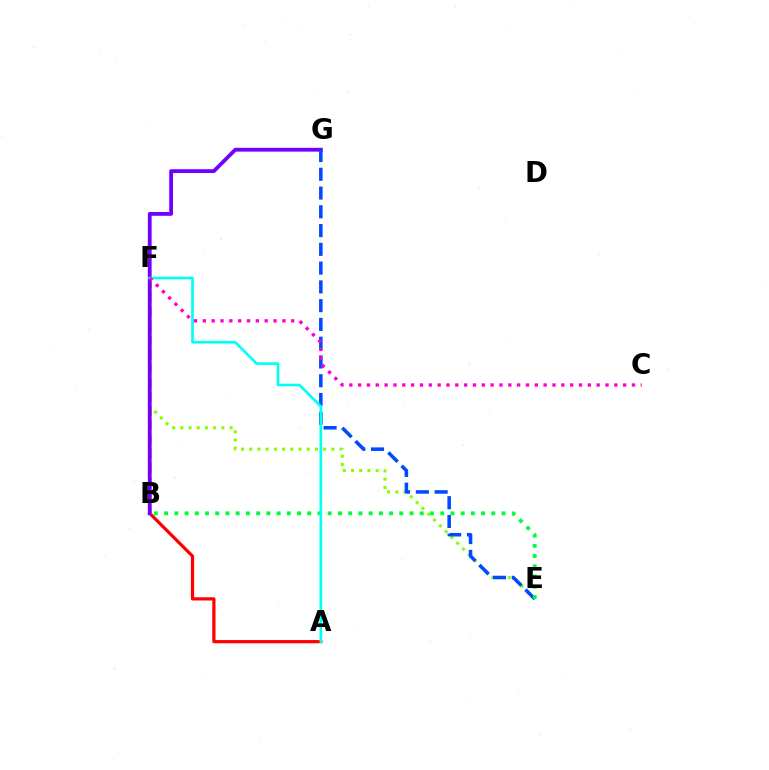{('A', 'B'): [{'color': '#ff0000', 'line_style': 'solid', 'thickness': 2.32}], ('B', 'F'): [{'color': '#ffbd00', 'line_style': 'dashed', 'thickness': 1.93}], ('E', 'F'): [{'color': '#84ff00', 'line_style': 'dotted', 'thickness': 2.23}], ('B', 'G'): [{'color': '#7200ff', 'line_style': 'solid', 'thickness': 2.75}], ('E', 'G'): [{'color': '#004bff', 'line_style': 'dashed', 'thickness': 2.55}], ('B', 'E'): [{'color': '#00ff39', 'line_style': 'dotted', 'thickness': 2.78}], ('A', 'F'): [{'color': '#00fff6', 'line_style': 'solid', 'thickness': 1.91}], ('C', 'F'): [{'color': '#ff00cf', 'line_style': 'dotted', 'thickness': 2.4}]}